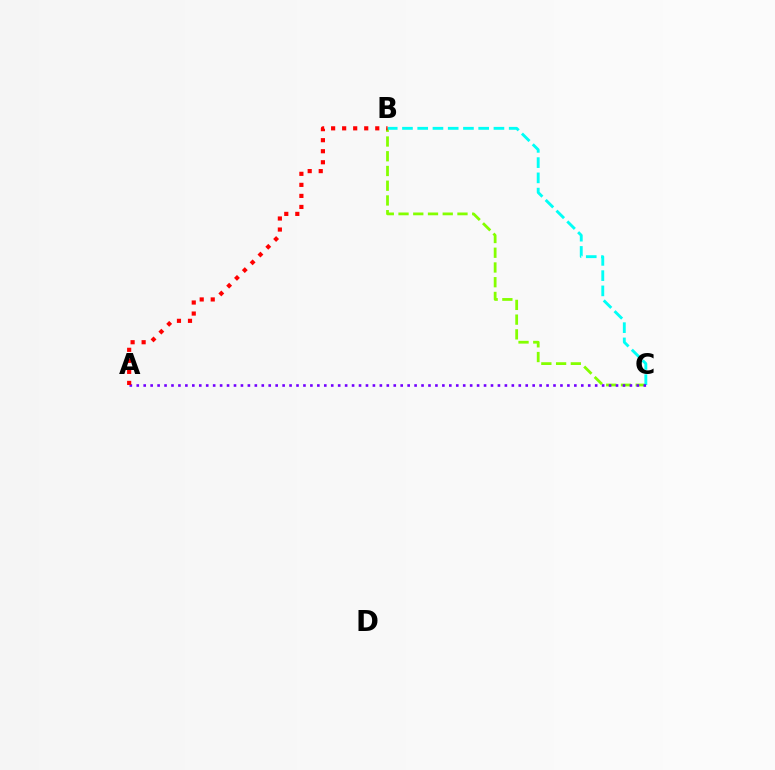{('B', 'C'): [{'color': '#84ff00', 'line_style': 'dashed', 'thickness': 2.0}, {'color': '#00fff6', 'line_style': 'dashed', 'thickness': 2.07}], ('A', 'C'): [{'color': '#7200ff', 'line_style': 'dotted', 'thickness': 1.89}], ('A', 'B'): [{'color': '#ff0000', 'line_style': 'dotted', 'thickness': 3.0}]}